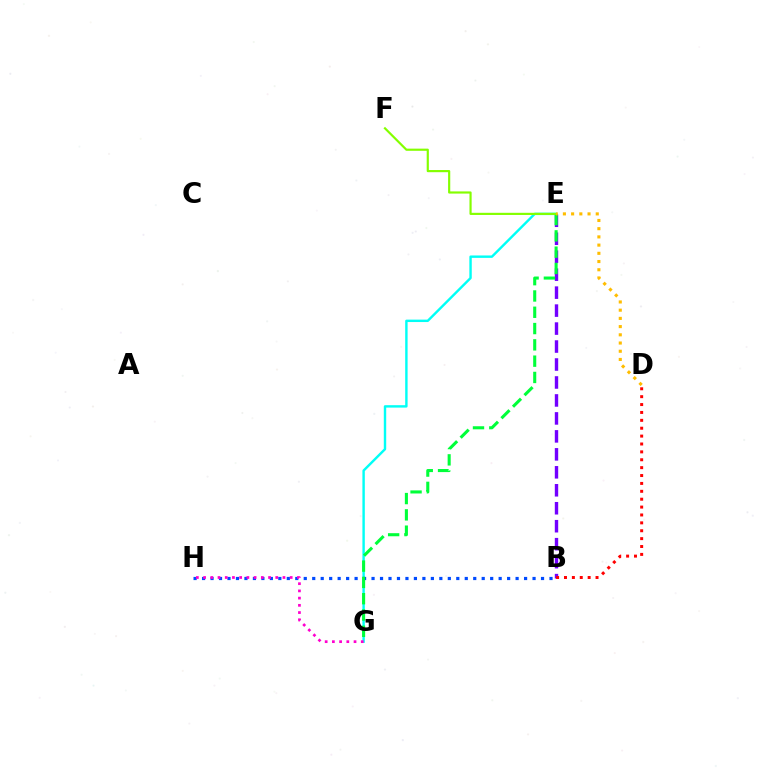{('B', 'E'): [{'color': '#7200ff', 'line_style': 'dashed', 'thickness': 2.44}], ('E', 'G'): [{'color': '#00fff6', 'line_style': 'solid', 'thickness': 1.74}, {'color': '#00ff39', 'line_style': 'dashed', 'thickness': 2.21}], ('B', 'H'): [{'color': '#004bff', 'line_style': 'dotted', 'thickness': 2.3}], ('B', 'D'): [{'color': '#ff0000', 'line_style': 'dotted', 'thickness': 2.14}], ('G', 'H'): [{'color': '#ff00cf', 'line_style': 'dotted', 'thickness': 1.96}], ('E', 'F'): [{'color': '#84ff00', 'line_style': 'solid', 'thickness': 1.56}], ('D', 'E'): [{'color': '#ffbd00', 'line_style': 'dotted', 'thickness': 2.23}]}